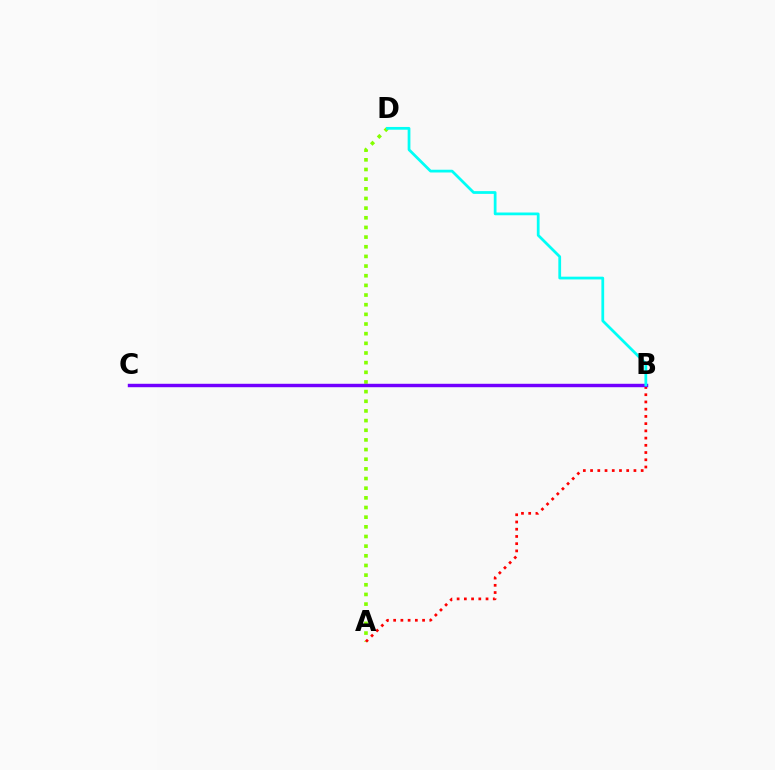{('A', 'D'): [{'color': '#84ff00', 'line_style': 'dotted', 'thickness': 2.62}], ('A', 'B'): [{'color': '#ff0000', 'line_style': 'dotted', 'thickness': 1.96}], ('B', 'C'): [{'color': '#7200ff', 'line_style': 'solid', 'thickness': 2.47}], ('B', 'D'): [{'color': '#00fff6', 'line_style': 'solid', 'thickness': 1.98}]}